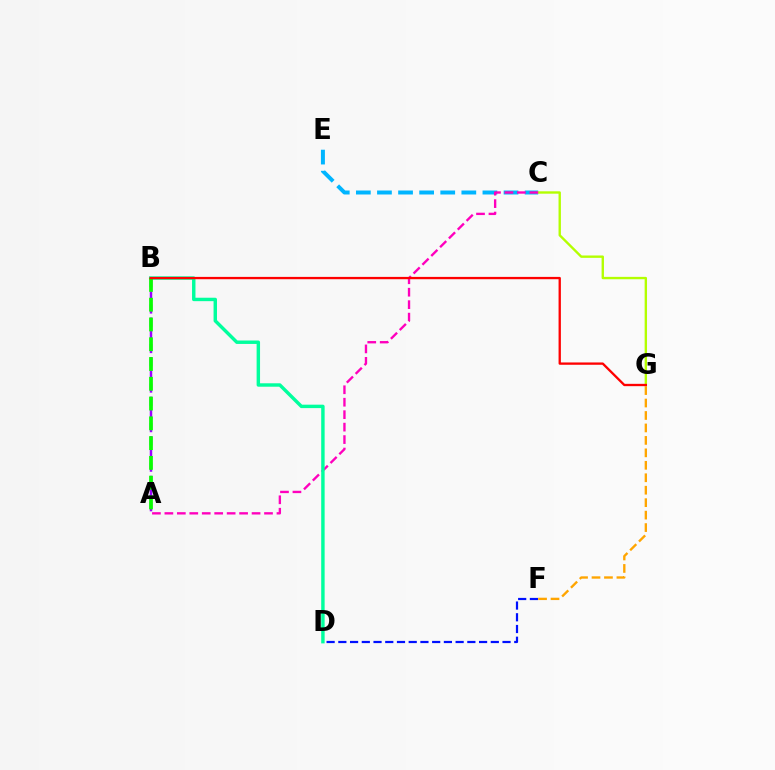{('C', 'E'): [{'color': '#00b5ff', 'line_style': 'dashed', 'thickness': 2.87}], ('D', 'F'): [{'color': '#0010ff', 'line_style': 'dashed', 'thickness': 1.59}], ('F', 'G'): [{'color': '#ffa500', 'line_style': 'dashed', 'thickness': 1.69}], ('C', 'G'): [{'color': '#b3ff00', 'line_style': 'solid', 'thickness': 1.71}], ('A', 'C'): [{'color': '#ff00bd', 'line_style': 'dashed', 'thickness': 1.69}], ('B', 'D'): [{'color': '#00ff9d', 'line_style': 'solid', 'thickness': 2.47}], ('A', 'B'): [{'color': '#9b00ff', 'line_style': 'dashed', 'thickness': 1.79}, {'color': '#08ff00', 'line_style': 'dashed', 'thickness': 2.69}], ('B', 'G'): [{'color': '#ff0000', 'line_style': 'solid', 'thickness': 1.67}]}